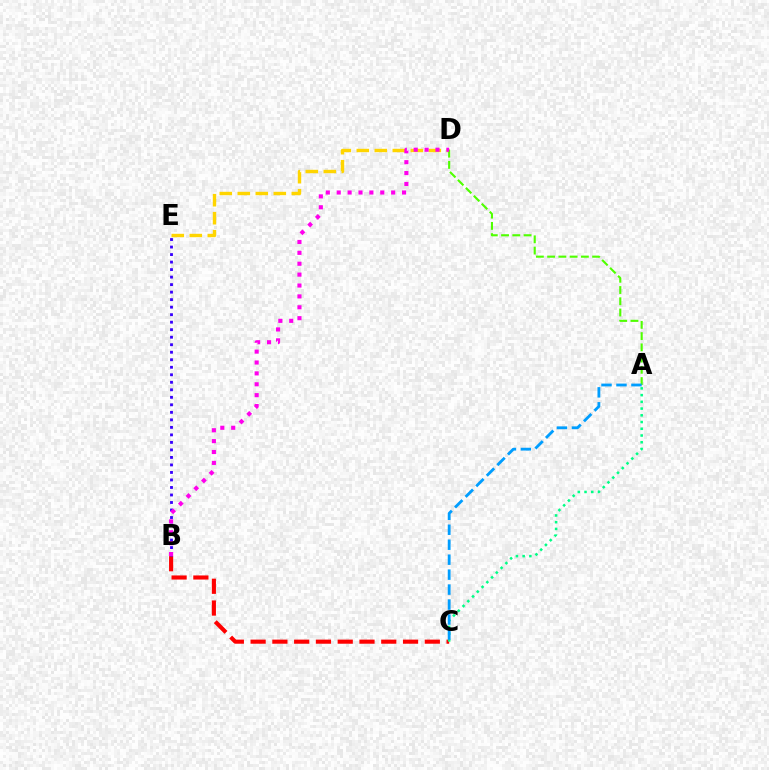{('B', 'C'): [{'color': '#ff0000', 'line_style': 'dashed', 'thickness': 2.96}], ('B', 'E'): [{'color': '#3700ff', 'line_style': 'dotted', 'thickness': 2.04}], ('D', 'E'): [{'color': '#ffd500', 'line_style': 'dashed', 'thickness': 2.45}], ('A', 'C'): [{'color': '#00ff86', 'line_style': 'dotted', 'thickness': 1.83}, {'color': '#009eff', 'line_style': 'dashed', 'thickness': 2.03}], ('A', 'D'): [{'color': '#4fff00', 'line_style': 'dashed', 'thickness': 1.53}], ('B', 'D'): [{'color': '#ff00ed', 'line_style': 'dotted', 'thickness': 2.96}]}